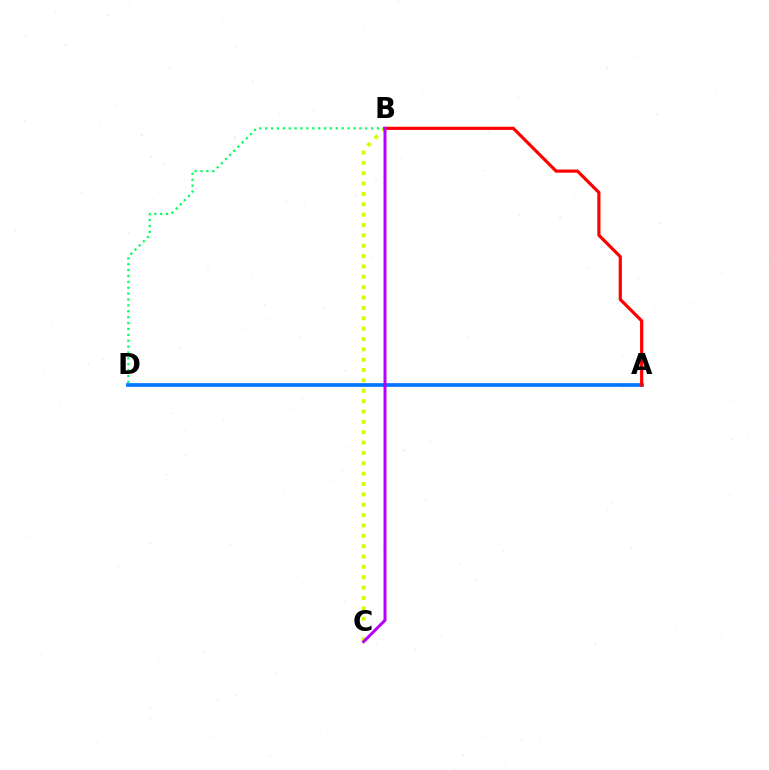{('A', 'D'): [{'color': '#0074ff', 'line_style': 'solid', 'thickness': 2.66}], ('B', 'C'): [{'color': '#d1ff00', 'line_style': 'dotted', 'thickness': 2.81}, {'color': '#b900ff', 'line_style': 'solid', 'thickness': 2.16}], ('B', 'D'): [{'color': '#00ff5c', 'line_style': 'dotted', 'thickness': 1.6}], ('A', 'B'): [{'color': '#ff0000', 'line_style': 'solid', 'thickness': 2.28}]}